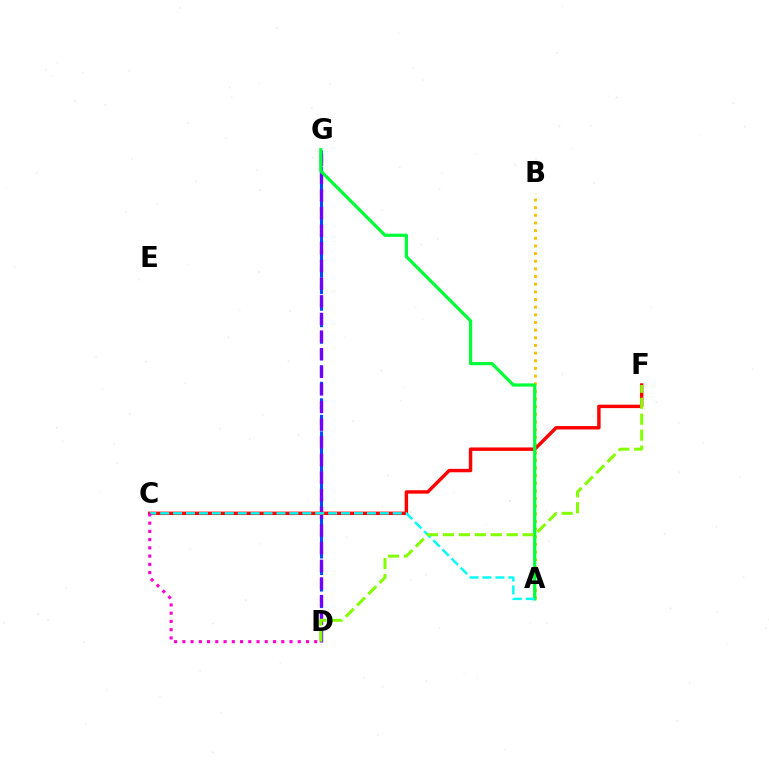{('A', 'B'): [{'color': '#ffbd00', 'line_style': 'dotted', 'thickness': 2.08}], ('D', 'G'): [{'color': '#004bff', 'line_style': 'dashed', 'thickness': 2.24}, {'color': '#7200ff', 'line_style': 'dashed', 'thickness': 2.4}], ('C', 'F'): [{'color': '#ff0000', 'line_style': 'solid', 'thickness': 2.47}], ('A', 'G'): [{'color': '#00ff39', 'line_style': 'solid', 'thickness': 2.32}], ('A', 'C'): [{'color': '#00fff6', 'line_style': 'dashed', 'thickness': 1.76}], ('D', 'F'): [{'color': '#84ff00', 'line_style': 'dashed', 'thickness': 2.17}], ('C', 'D'): [{'color': '#ff00cf', 'line_style': 'dotted', 'thickness': 2.24}]}